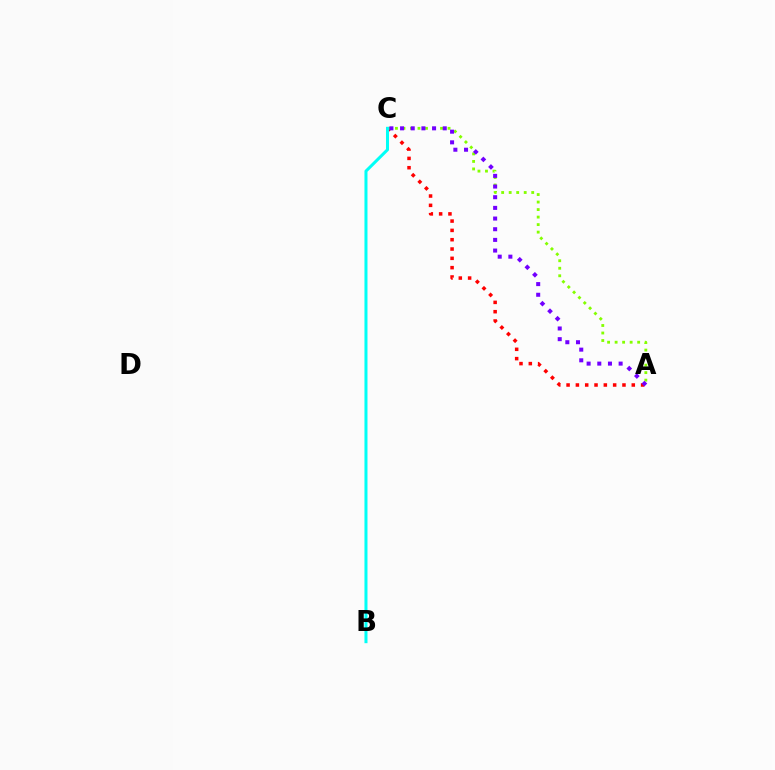{('A', 'C'): [{'color': '#ff0000', 'line_style': 'dotted', 'thickness': 2.53}, {'color': '#84ff00', 'line_style': 'dotted', 'thickness': 2.04}, {'color': '#7200ff', 'line_style': 'dotted', 'thickness': 2.9}], ('B', 'C'): [{'color': '#00fff6', 'line_style': 'solid', 'thickness': 2.17}]}